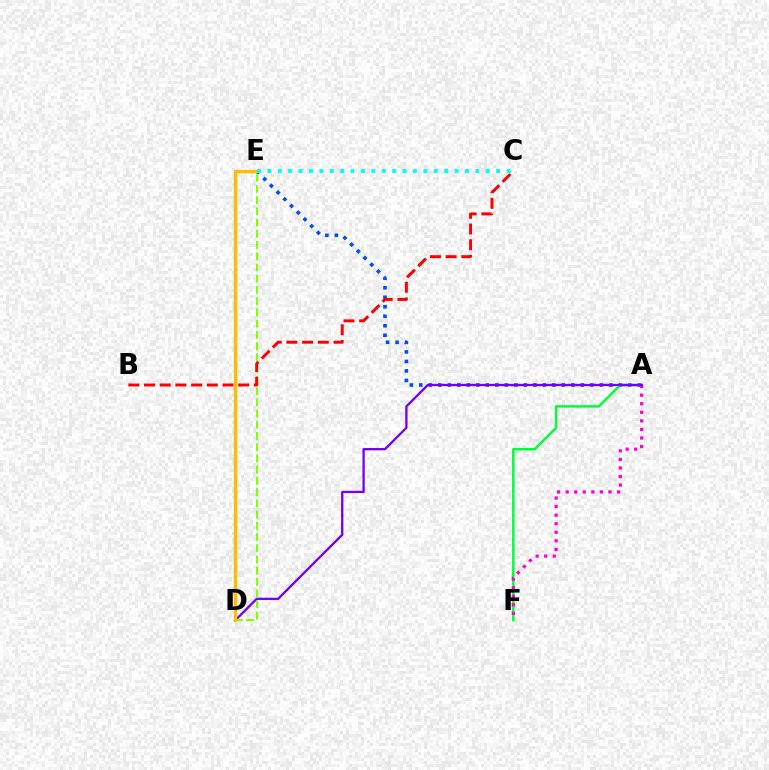{('A', 'E'): [{'color': '#004bff', 'line_style': 'dotted', 'thickness': 2.58}], ('A', 'F'): [{'color': '#00ff39', 'line_style': 'solid', 'thickness': 1.78}, {'color': '#ff00cf', 'line_style': 'dotted', 'thickness': 2.33}], ('A', 'D'): [{'color': '#7200ff', 'line_style': 'solid', 'thickness': 1.67}], ('D', 'E'): [{'color': '#84ff00', 'line_style': 'dashed', 'thickness': 1.53}, {'color': '#ffbd00', 'line_style': 'solid', 'thickness': 2.39}], ('C', 'E'): [{'color': '#00fff6', 'line_style': 'dotted', 'thickness': 2.83}], ('B', 'C'): [{'color': '#ff0000', 'line_style': 'dashed', 'thickness': 2.13}]}